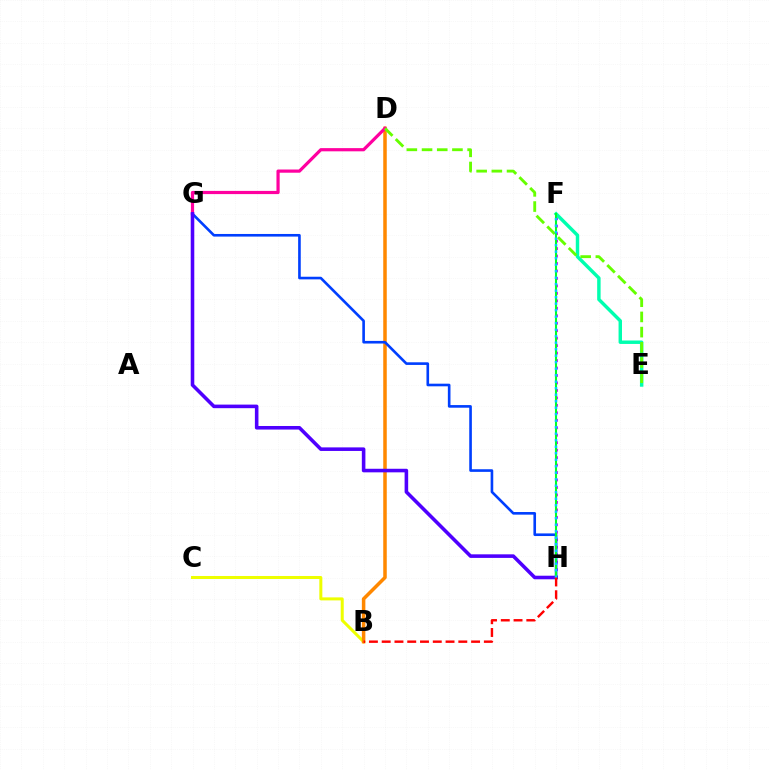{('B', 'C'): [{'color': '#eeff00', 'line_style': 'solid', 'thickness': 2.17}], ('B', 'D'): [{'color': '#ff8800', 'line_style': 'solid', 'thickness': 2.53}], ('F', 'H'): [{'color': '#d600ff', 'line_style': 'dotted', 'thickness': 2.03}, {'color': '#00ff27', 'line_style': 'solid', 'thickness': 1.5}, {'color': '#00c7ff', 'line_style': 'dotted', 'thickness': 1.77}], ('E', 'F'): [{'color': '#00ffaf', 'line_style': 'solid', 'thickness': 2.48}], ('D', 'G'): [{'color': '#ff00a0', 'line_style': 'solid', 'thickness': 2.3}], ('D', 'E'): [{'color': '#66ff00', 'line_style': 'dashed', 'thickness': 2.06}], ('G', 'H'): [{'color': '#003fff', 'line_style': 'solid', 'thickness': 1.89}, {'color': '#4f00ff', 'line_style': 'solid', 'thickness': 2.57}], ('B', 'H'): [{'color': '#ff0000', 'line_style': 'dashed', 'thickness': 1.73}]}